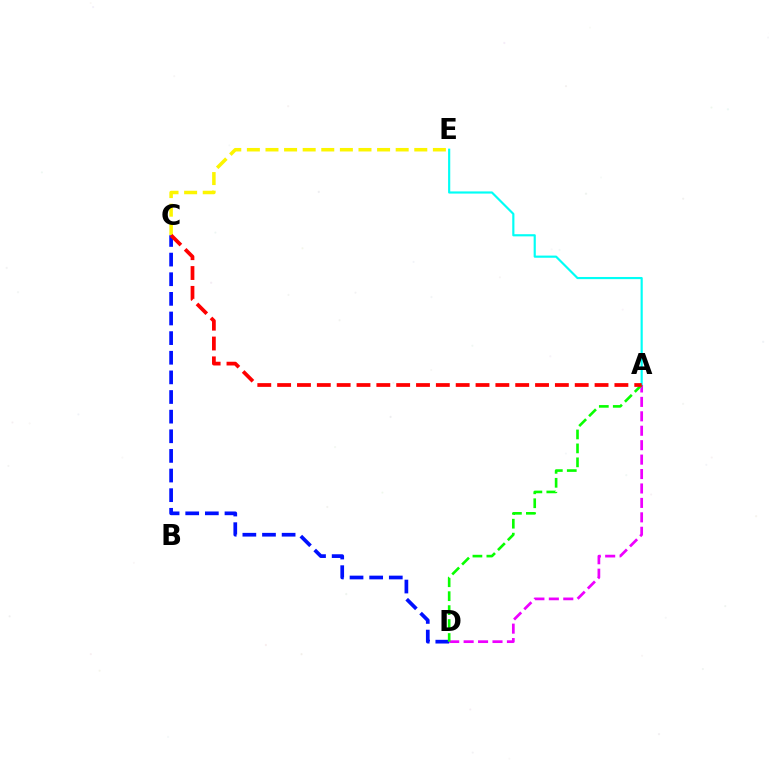{('C', 'E'): [{'color': '#fcf500', 'line_style': 'dashed', 'thickness': 2.53}], ('C', 'D'): [{'color': '#0010ff', 'line_style': 'dashed', 'thickness': 2.67}], ('A', 'E'): [{'color': '#00fff6', 'line_style': 'solid', 'thickness': 1.56}], ('A', 'D'): [{'color': '#ee00ff', 'line_style': 'dashed', 'thickness': 1.96}, {'color': '#08ff00', 'line_style': 'dashed', 'thickness': 1.89}], ('A', 'C'): [{'color': '#ff0000', 'line_style': 'dashed', 'thickness': 2.7}]}